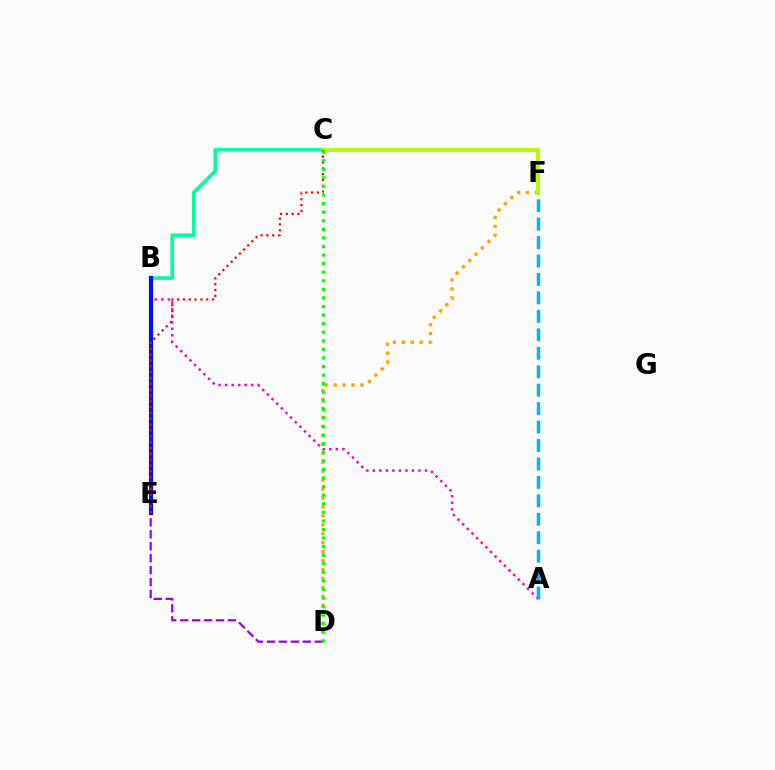{('D', 'F'): [{'color': '#ffa500', 'line_style': 'dotted', 'thickness': 2.43}], ('A', 'B'): [{'color': '#ff00bd', 'line_style': 'dotted', 'thickness': 1.78}], ('B', 'C'): [{'color': '#00ff9d', 'line_style': 'solid', 'thickness': 2.63}], ('C', 'F'): [{'color': '#b3ff00', 'line_style': 'solid', 'thickness': 2.87}], ('D', 'E'): [{'color': '#9b00ff', 'line_style': 'dashed', 'thickness': 1.62}], ('B', 'E'): [{'color': '#0010ff', 'line_style': 'solid', 'thickness': 2.99}], ('A', 'F'): [{'color': '#00b5ff', 'line_style': 'dashed', 'thickness': 2.51}], ('C', 'E'): [{'color': '#ff0000', 'line_style': 'dotted', 'thickness': 1.58}], ('C', 'D'): [{'color': '#08ff00', 'line_style': 'dotted', 'thickness': 2.33}]}